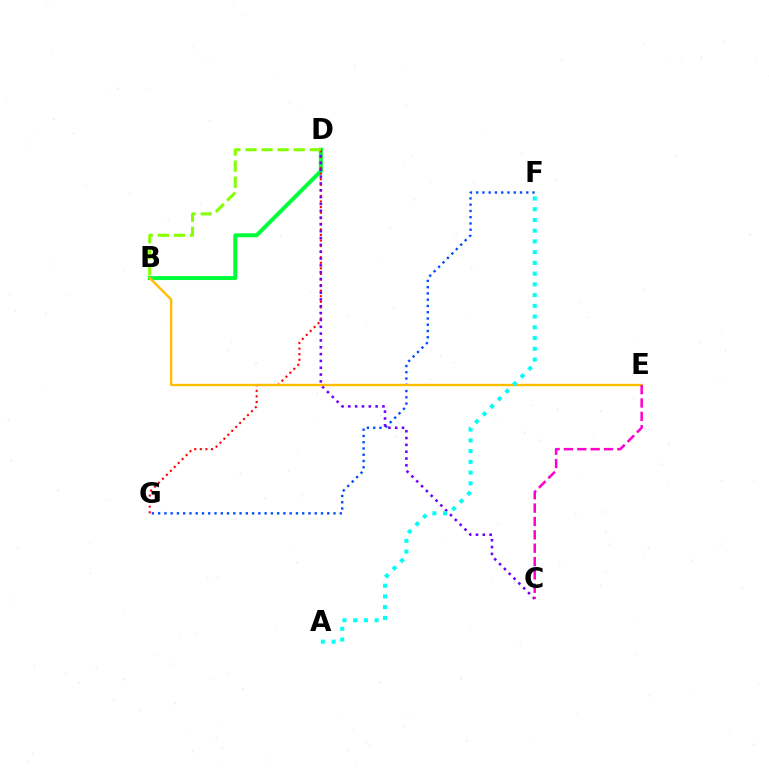{('F', 'G'): [{'color': '#004bff', 'line_style': 'dotted', 'thickness': 1.7}], ('B', 'D'): [{'color': '#00ff39', 'line_style': 'solid', 'thickness': 2.84}, {'color': '#84ff00', 'line_style': 'dashed', 'thickness': 2.18}], ('D', 'G'): [{'color': '#ff0000', 'line_style': 'dotted', 'thickness': 1.51}], ('C', 'D'): [{'color': '#7200ff', 'line_style': 'dotted', 'thickness': 1.85}], ('B', 'E'): [{'color': '#ffbd00', 'line_style': 'solid', 'thickness': 1.7}], ('A', 'F'): [{'color': '#00fff6', 'line_style': 'dotted', 'thickness': 2.92}], ('C', 'E'): [{'color': '#ff00cf', 'line_style': 'dashed', 'thickness': 1.81}]}